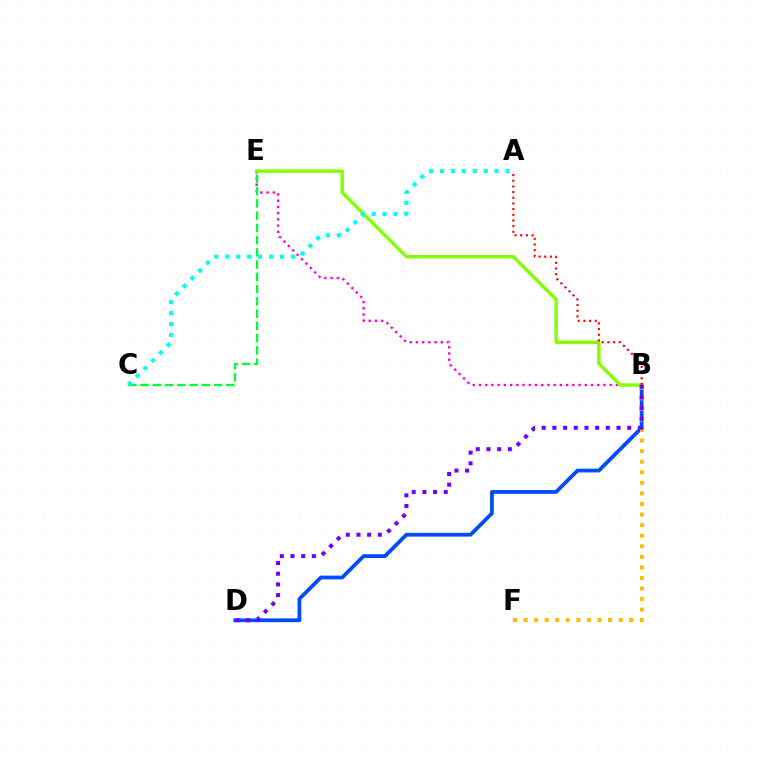{('B', 'D'): [{'color': '#004bff', 'line_style': 'solid', 'thickness': 2.7}, {'color': '#7200ff', 'line_style': 'dotted', 'thickness': 2.9}], ('B', 'E'): [{'color': '#ff00cf', 'line_style': 'dotted', 'thickness': 1.69}, {'color': '#84ff00', 'line_style': 'solid', 'thickness': 2.47}], ('C', 'E'): [{'color': '#00ff39', 'line_style': 'dashed', 'thickness': 1.66}], ('B', 'F'): [{'color': '#ffbd00', 'line_style': 'dotted', 'thickness': 2.87}], ('A', 'B'): [{'color': '#ff0000', 'line_style': 'dotted', 'thickness': 1.54}], ('A', 'C'): [{'color': '#00fff6', 'line_style': 'dotted', 'thickness': 2.97}]}